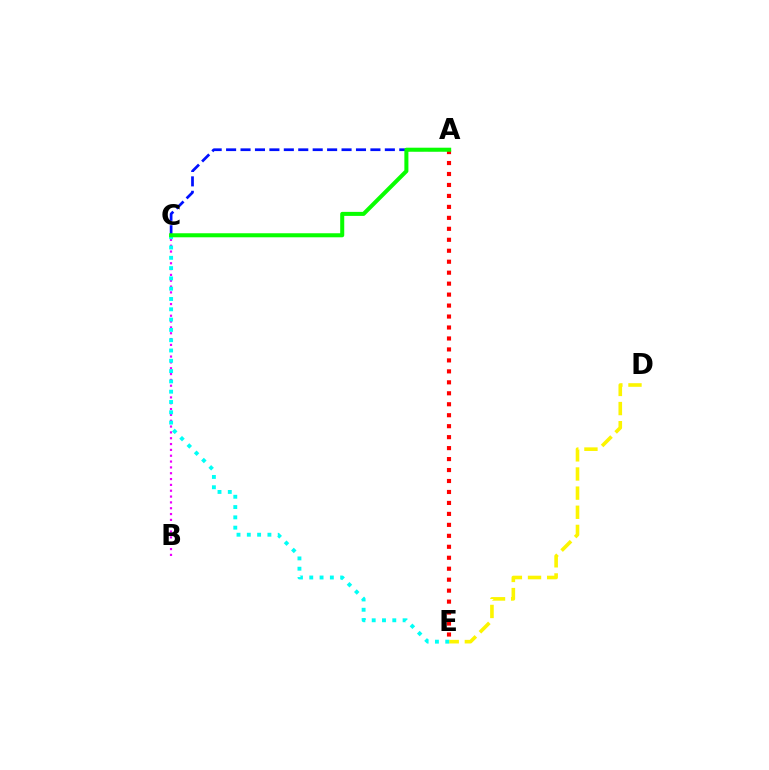{('A', 'C'): [{'color': '#0010ff', 'line_style': 'dashed', 'thickness': 1.96}, {'color': '#08ff00', 'line_style': 'solid', 'thickness': 2.91}], ('D', 'E'): [{'color': '#fcf500', 'line_style': 'dashed', 'thickness': 2.6}], ('B', 'C'): [{'color': '#ee00ff', 'line_style': 'dotted', 'thickness': 1.58}], ('A', 'E'): [{'color': '#ff0000', 'line_style': 'dotted', 'thickness': 2.98}], ('C', 'E'): [{'color': '#00fff6', 'line_style': 'dotted', 'thickness': 2.8}]}